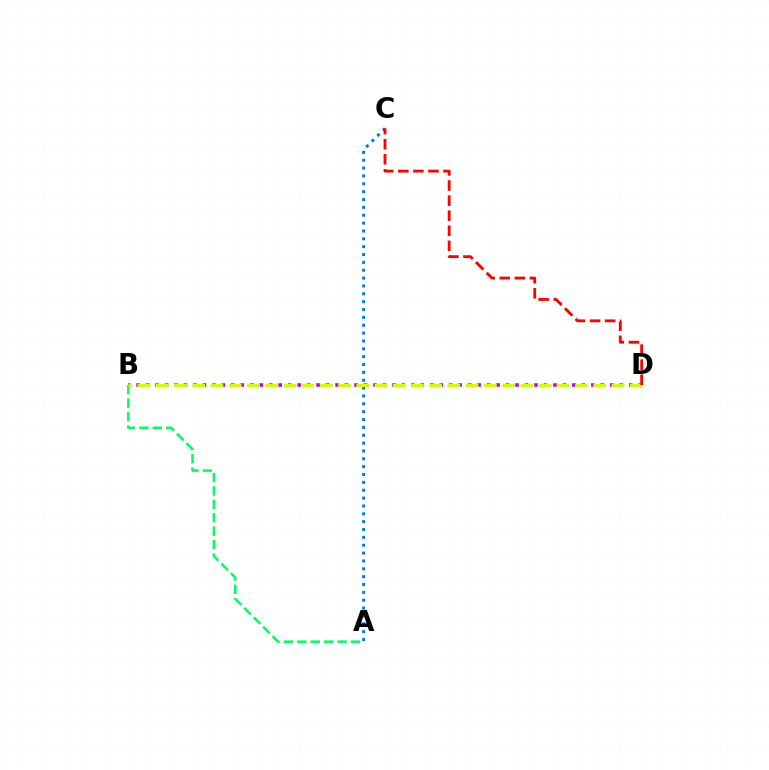{('A', 'C'): [{'color': '#0074ff', 'line_style': 'dotted', 'thickness': 2.13}], ('B', 'D'): [{'color': '#b900ff', 'line_style': 'dotted', 'thickness': 2.57}, {'color': '#d1ff00', 'line_style': 'dashed', 'thickness': 2.48}], ('A', 'B'): [{'color': '#00ff5c', 'line_style': 'dashed', 'thickness': 1.82}], ('C', 'D'): [{'color': '#ff0000', 'line_style': 'dashed', 'thickness': 2.05}]}